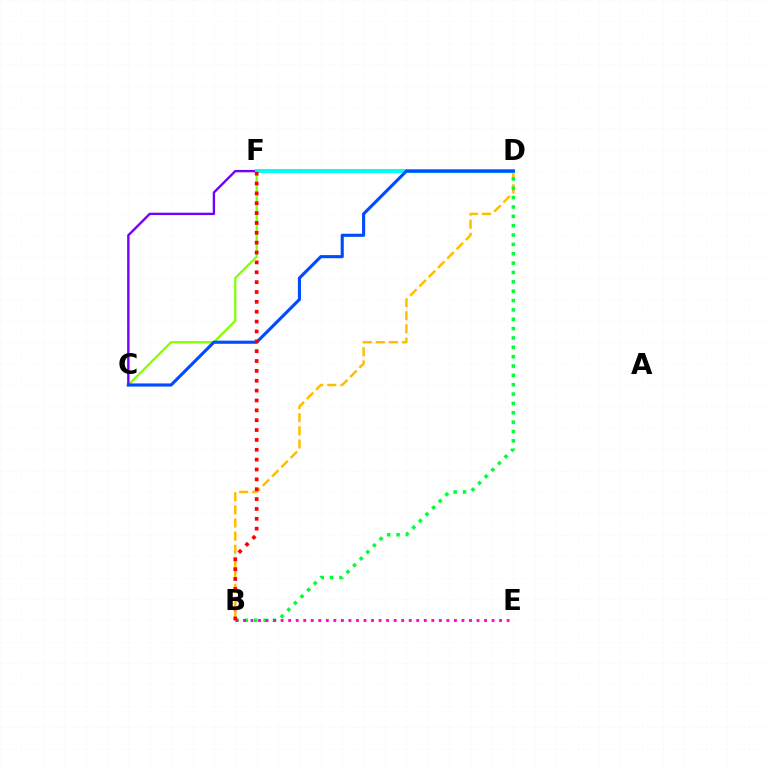{('C', 'F'): [{'color': '#84ff00', 'line_style': 'solid', 'thickness': 1.62}, {'color': '#7200ff', 'line_style': 'solid', 'thickness': 1.71}], ('B', 'D'): [{'color': '#ffbd00', 'line_style': 'dashed', 'thickness': 1.78}, {'color': '#00ff39', 'line_style': 'dotted', 'thickness': 2.54}], ('B', 'E'): [{'color': '#ff00cf', 'line_style': 'dotted', 'thickness': 2.05}], ('D', 'F'): [{'color': '#00fff6', 'line_style': 'solid', 'thickness': 2.87}], ('C', 'D'): [{'color': '#004bff', 'line_style': 'solid', 'thickness': 2.25}], ('B', 'F'): [{'color': '#ff0000', 'line_style': 'dotted', 'thickness': 2.68}]}